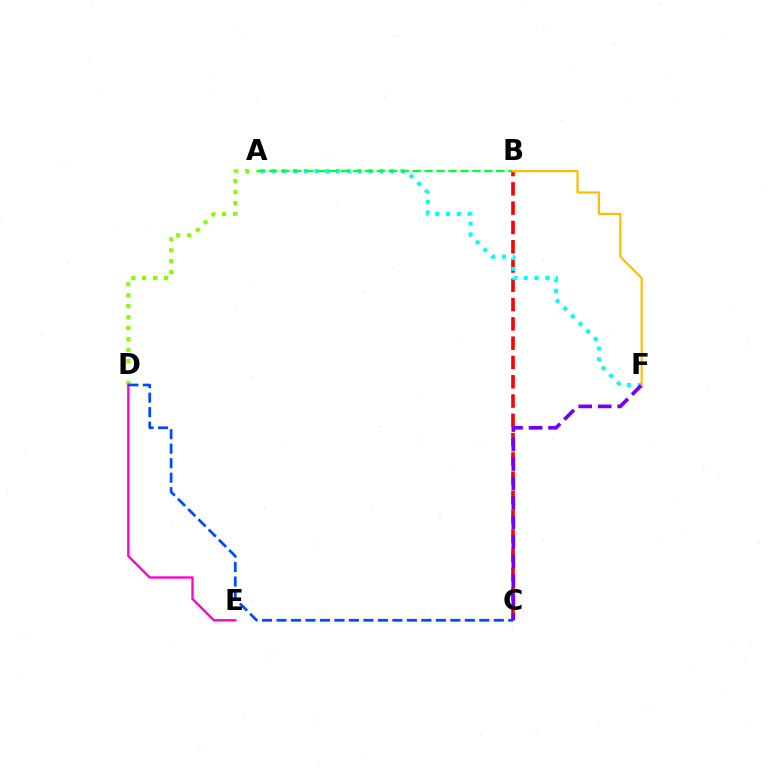{('B', 'C'): [{'color': '#ff0000', 'line_style': 'dashed', 'thickness': 2.62}], ('A', 'D'): [{'color': '#84ff00', 'line_style': 'dotted', 'thickness': 2.98}], ('D', 'E'): [{'color': '#ff00cf', 'line_style': 'solid', 'thickness': 1.7}], ('A', 'F'): [{'color': '#00fff6', 'line_style': 'dotted', 'thickness': 2.93}], ('C', 'D'): [{'color': '#004bff', 'line_style': 'dashed', 'thickness': 1.97}], ('C', 'F'): [{'color': '#7200ff', 'line_style': 'dashed', 'thickness': 2.65}], ('A', 'B'): [{'color': '#00ff39', 'line_style': 'dashed', 'thickness': 1.62}], ('B', 'F'): [{'color': '#ffbd00', 'line_style': 'solid', 'thickness': 1.57}]}